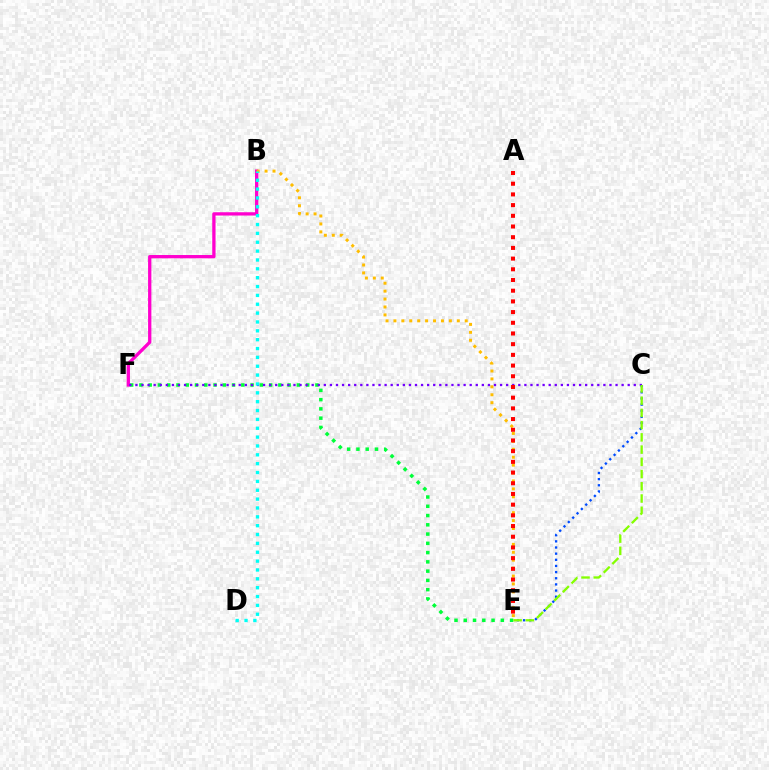{('E', 'F'): [{'color': '#00ff39', 'line_style': 'dotted', 'thickness': 2.52}], ('B', 'F'): [{'color': '#ff00cf', 'line_style': 'solid', 'thickness': 2.37}], ('C', 'F'): [{'color': '#7200ff', 'line_style': 'dotted', 'thickness': 1.65}], ('B', 'E'): [{'color': '#ffbd00', 'line_style': 'dotted', 'thickness': 2.15}], ('B', 'D'): [{'color': '#00fff6', 'line_style': 'dotted', 'thickness': 2.41}], ('C', 'E'): [{'color': '#004bff', 'line_style': 'dotted', 'thickness': 1.67}, {'color': '#84ff00', 'line_style': 'dashed', 'thickness': 1.66}], ('A', 'E'): [{'color': '#ff0000', 'line_style': 'dotted', 'thickness': 2.91}]}